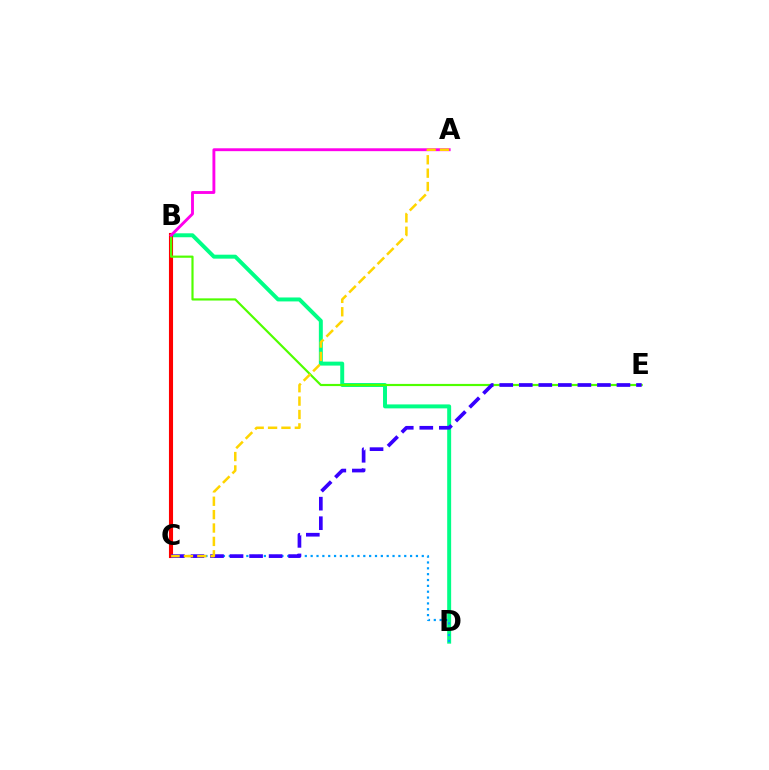{('B', 'D'): [{'color': '#00ff86', 'line_style': 'solid', 'thickness': 2.85}], ('B', 'C'): [{'color': '#ff0000', 'line_style': 'solid', 'thickness': 2.95}], ('B', 'E'): [{'color': '#4fff00', 'line_style': 'solid', 'thickness': 1.57}], ('A', 'B'): [{'color': '#ff00ed', 'line_style': 'solid', 'thickness': 2.07}], ('C', 'D'): [{'color': '#009eff', 'line_style': 'dotted', 'thickness': 1.59}], ('C', 'E'): [{'color': '#3700ff', 'line_style': 'dashed', 'thickness': 2.65}], ('A', 'C'): [{'color': '#ffd500', 'line_style': 'dashed', 'thickness': 1.82}]}